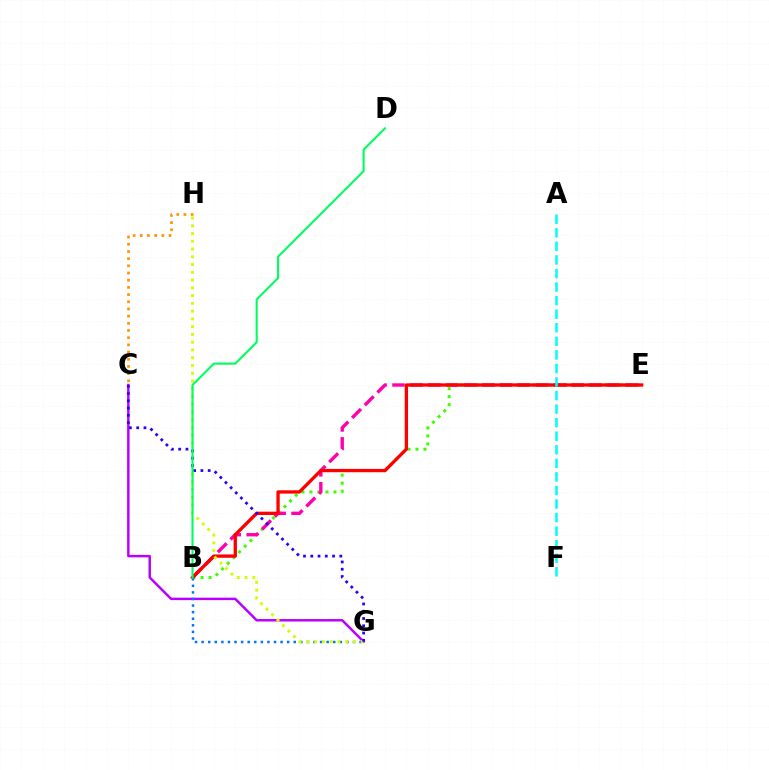{('C', 'G'): [{'color': '#b900ff', 'line_style': 'solid', 'thickness': 1.77}, {'color': '#2500ff', 'line_style': 'dotted', 'thickness': 1.97}], ('B', 'E'): [{'color': '#3dff00', 'line_style': 'dotted', 'thickness': 2.18}, {'color': '#ff00ac', 'line_style': 'dashed', 'thickness': 2.43}, {'color': '#ff0000', 'line_style': 'solid', 'thickness': 2.39}], ('C', 'H'): [{'color': '#ff9400', 'line_style': 'dotted', 'thickness': 1.95}], ('B', 'G'): [{'color': '#0074ff', 'line_style': 'dotted', 'thickness': 1.79}], ('G', 'H'): [{'color': '#d1ff00', 'line_style': 'dotted', 'thickness': 2.11}], ('A', 'F'): [{'color': '#00fff6', 'line_style': 'dashed', 'thickness': 1.84}], ('B', 'D'): [{'color': '#00ff5c', 'line_style': 'solid', 'thickness': 1.51}]}